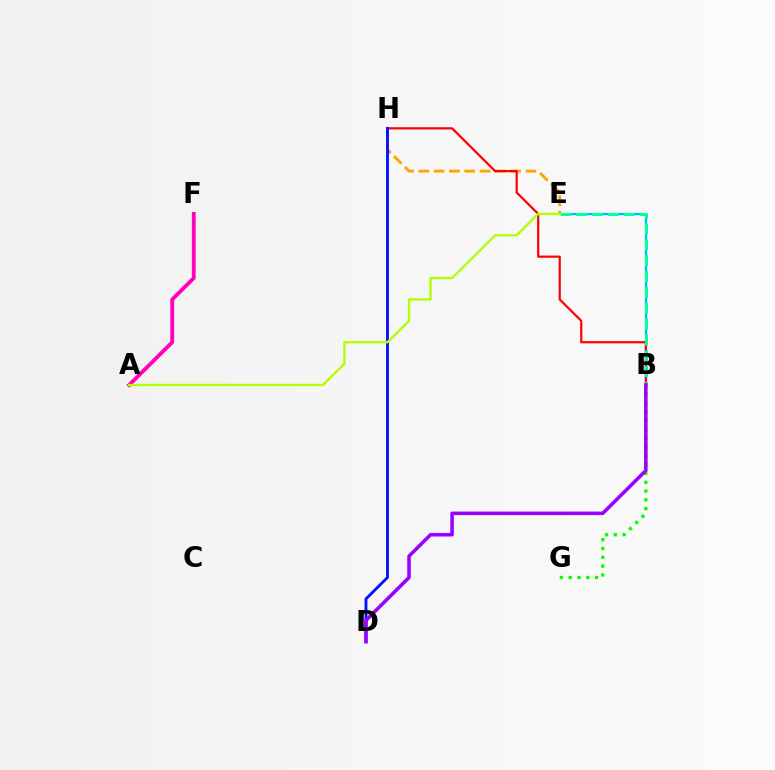{('E', 'H'): [{'color': '#ffa500', 'line_style': 'dashed', 'thickness': 2.08}], ('B', 'E'): [{'color': '#00b5ff', 'line_style': 'solid', 'thickness': 1.58}, {'color': '#00ff9d', 'line_style': 'dashed', 'thickness': 2.15}], ('A', 'F'): [{'color': '#ff00bd', 'line_style': 'solid', 'thickness': 2.76}], ('B', 'H'): [{'color': '#ff0000', 'line_style': 'solid', 'thickness': 1.6}], ('B', 'G'): [{'color': '#08ff00', 'line_style': 'dotted', 'thickness': 2.39}], ('D', 'H'): [{'color': '#0010ff', 'line_style': 'solid', 'thickness': 2.03}], ('A', 'E'): [{'color': '#b3ff00', 'line_style': 'solid', 'thickness': 1.7}], ('B', 'D'): [{'color': '#9b00ff', 'line_style': 'solid', 'thickness': 2.55}]}